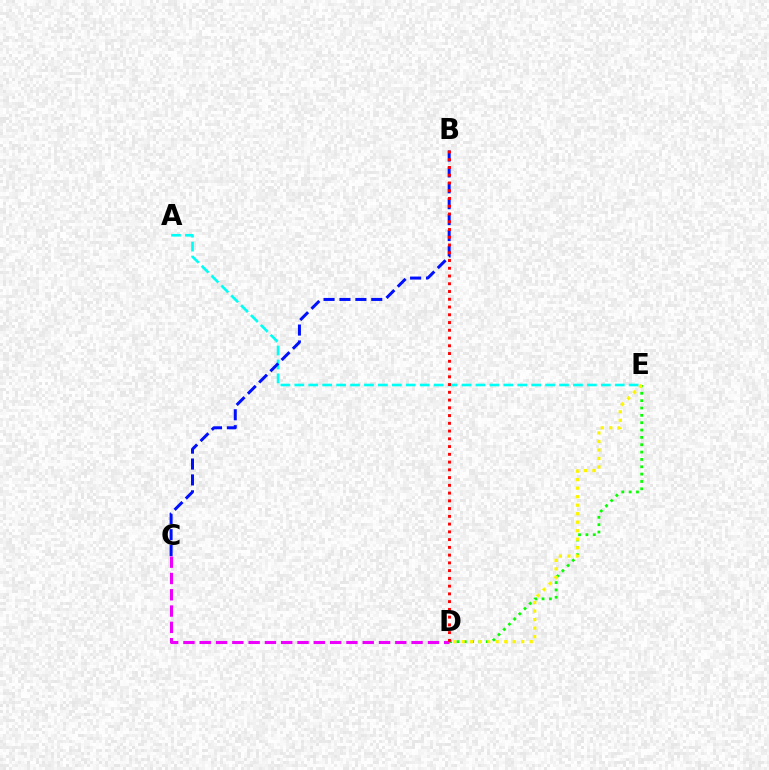{('A', 'E'): [{'color': '#00fff6', 'line_style': 'dashed', 'thickness': 1.89}], ('B', 'C'): [{'color': '#0010ff', 'line_style': 'dashed', 'thickness': 2.16}], ('D', 'E'): [{'color': '#08ff00', 'line_style': 'dotted', 'thickness': 2.0}, {'color': '#fcf500', 'line_style': 'dotted', 'thickness': 2.31}], ('C', 'D'): [{'color': '#ee00ff', 'line_style': 'dashed', 'thickness': 2.21}], ('B', 'D'): [{'color': '#ff0000', 'line_style': 'dotted', 'thickness': 2.11}]}